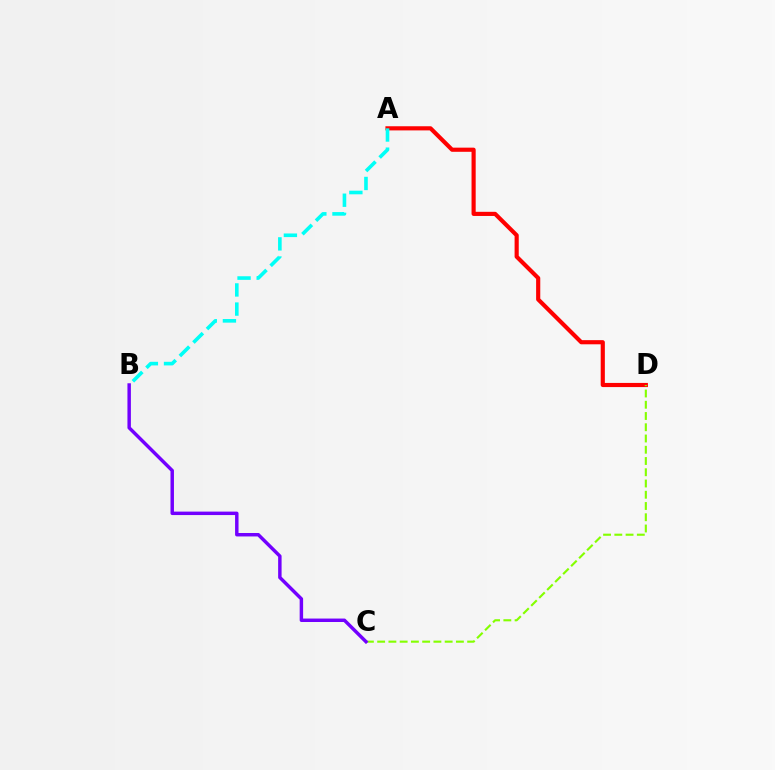{('A', 'D'): [{'color': '#ff0000', 'line_style': 'solid', 'thickness': 2.99}], ('C', 'D'): [{'color': '#84ff00', 'line_style': 'dashed', 'thickness': 1.53}], ('A', 'B'): [{'color': '#00fff6', 'line_style': 'dashed', 'thickness': 2.6}], ('B', 'C'): [{'color': '#7200ff', 'line_style': 'solid', 'thickness': 2.49}]}